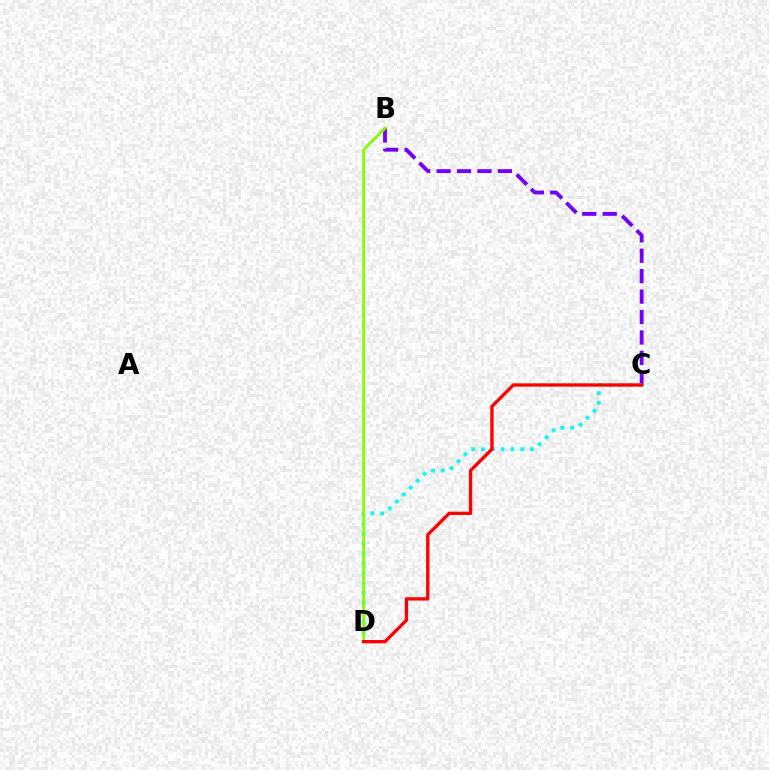{('B', 'C'): [{'color': '#7200ff', 'line_style': 'dashed', 'thickness': 2.78}], ('C', 'D'): [{'color': '#00fff6', 'line_style': 'dotted', 'thickness': 2.66}, {'color': '#ff0000', 'line_style': 'solid', 'thickness': 2.4}], ('B', 'D'): [{'color': '#84ff00', 'line_style': 'solid', 'thickness': 2.0}]}